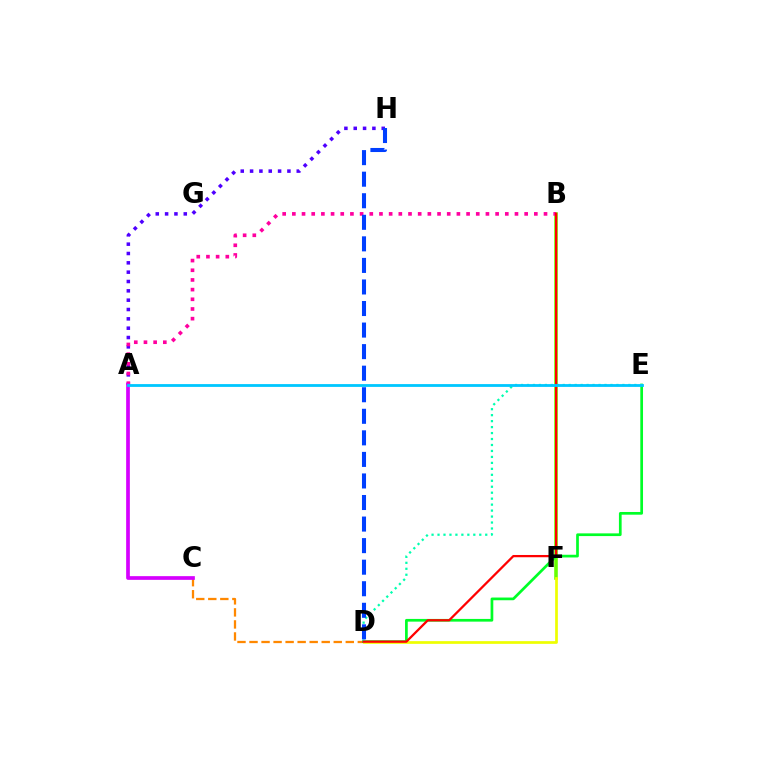{('B', 'F'): [{'color': '#66ff00', 'line_style': 'solid', 'thickness': 2.58}], ('A', 'H'): [{'color': '#4f00ff', 'line_style': 'dotted', 'thickness': 2.54}], ('A', 'B'): [{'color': '#ff00a0', 'line_style': 'dotted', 'thickness': 2.63}], ('C', 'D'): [{'color': '#ff8800', 'line_style': 'dashed', 'thickness': 1.63}], ('A', 'C'): [{'color': '#d600ff', 'line_style': 'solid', 'thickness': 2.67}], ('D', 'E'): [{'color': '#00ff27', 'line_style': 'solid', 'thickness': 1.95}, {'color': '#00ffaf', 'line_style': 'dotted', 'thickness': 1.62}], ('D', 'F'): [{'color': '#eeff00', 'line_style': 'solid', 'thickness': 1.95}], ('B', 'D'): [{'color': '#ff0000', 'line_style': 'solid', 'thickness': 1.63}], ('D', 'H'): [{'color': '#003fff', 'line_style': 'dashed', 'thickness': 2.93}], ('A', 'E'): [{'color': '#00c7ff', 'line_style': 'solid', 'thickness': 2.02}]}